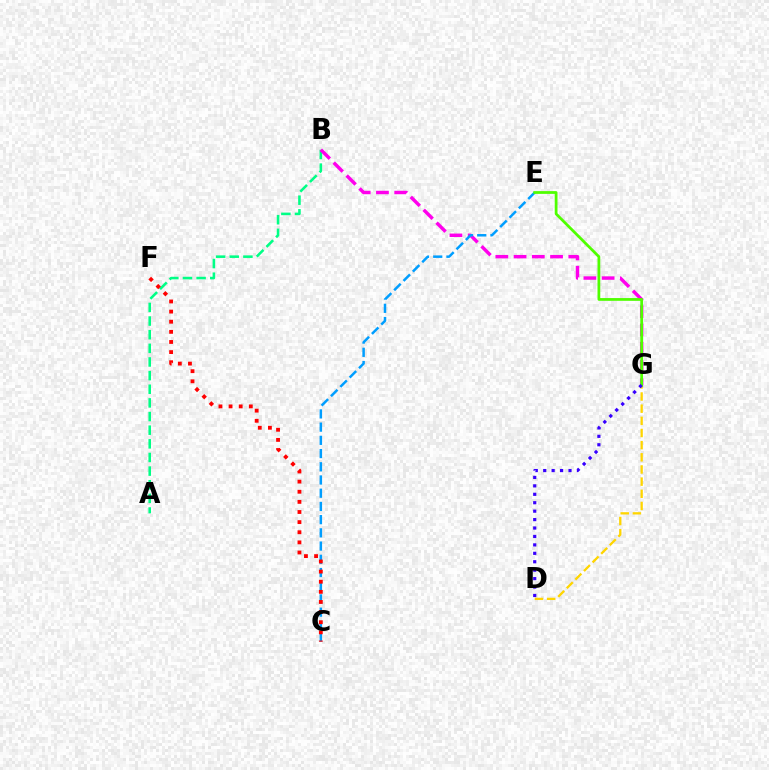{('A', 'B'): [{'color': '#00ff86', 'line_style': 'dashed', 'thickness': 1.85}], ('D', 'G'): [{'color': '#ffd500', 'line_style': 'dashed', 'thickness': 1.65}, {'color': '#3700ff', 'line_style': 'dotted', 'thickness': 2.29}], ('B', 'G'): [{'color': '#ff00ed', 'line_style': 'dashed', 'thickness': 2.48}], ('C', 'E'): [{'color': '#009eff', 'line_style': 'dashed', 'thickness': 1.8}], ('E', 'G'): [{'color': '#4fff00', 'line_style': 'solid', 'thickness': 1.99}], ('C', 'F'): [{'color': '#ff0000', 'line_style': 'dotted', 'thickness': 2.75}]}